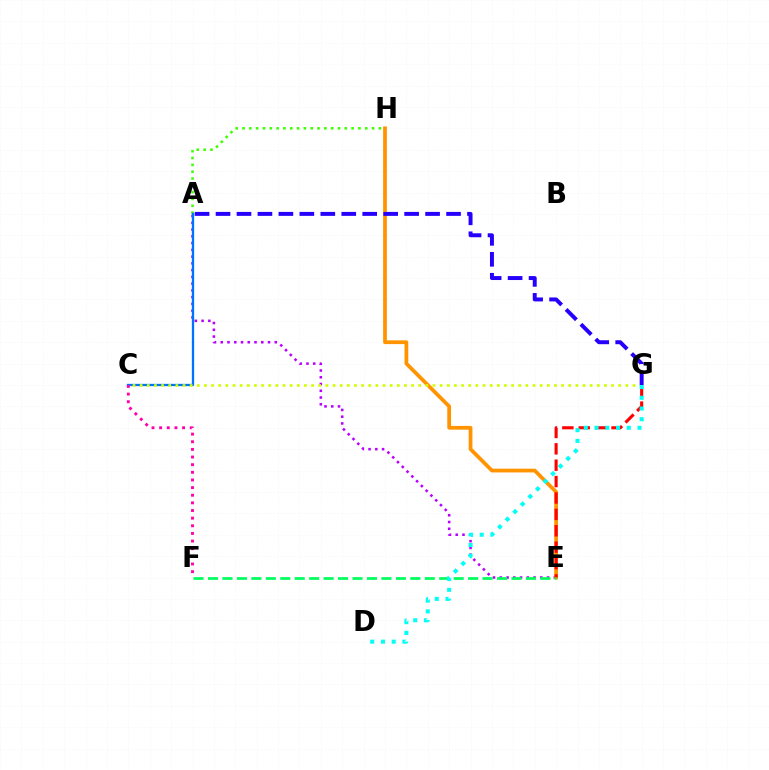{('A', 'E'): [{'color': '#b900ff', 'line_style': 'dotted', 'thickness': 1.84}], ('E', 'H'): [{'color': '#ff9400', 'line_style': 'solid', 'thickness': 2.7}], ('A', 'H'): [{'color': '#3dff00', 'line_style': 'dotted', 'thickness': 1.85}], ('A', 'C'): [{'color': '#0074ff', 'line_style': 'solid', 'thickness': 1.65}], ('E', 'G'): [{'color': '#ff0000', 'line_style': 'dashed', 'thickness': 2.23}], ('E', 'F'): [{'color': '#00ff5c', 'line_style': 'dashed', 'thickness': 1.96}], ('C', 'F'): [{'color': '#ff00ac', 'line_style': 'dotted', 'thickness': 2.08}], ('C', 'G'): [{'color': '#d1ff00', 'line_style': 'dotted', 'thickness': 1.94}], ('A', 'G'): [{'color': '#2500ff', 'line_style': 'dashed', 'thickness': 2.85}], ('D', 'G'): [{'color': '#00fff6', 'line_style': 'dotted', 'thickness': 2.92}]}